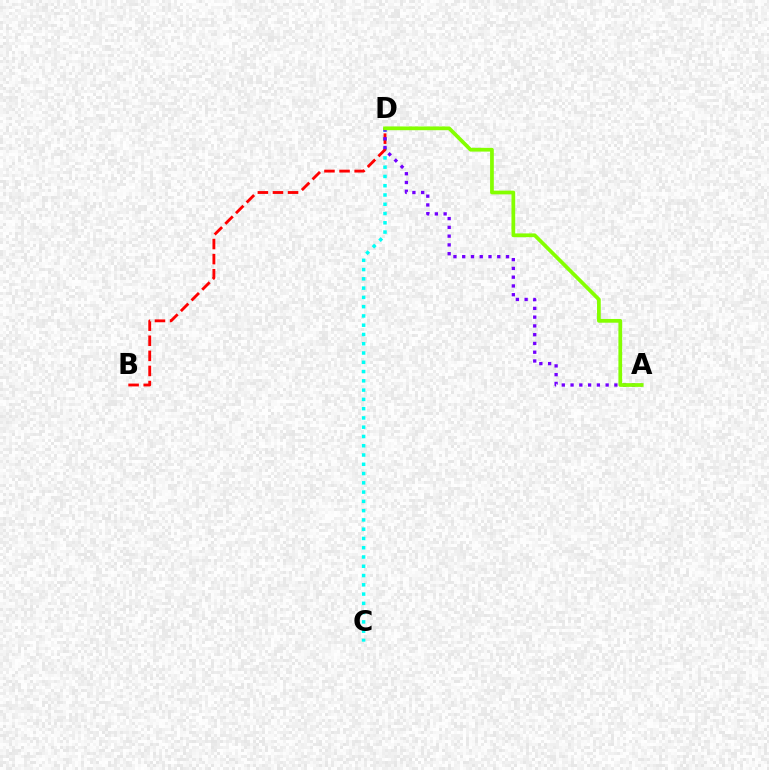{('C', 'D'): [{'color': '#00fff6', 'line_style': 'dotted', 'thickness': 2.52}], ('B', 'D'): [{'color': '#ff0000', 'line_style': 'dashed', 'thickness': 2.05}], ('A', 'D'): [{'color': '#7200ff', 'line_style': 'dotted', 'thickness': 2.38}, {'color': '#84ff00', 'line_style': 'solid', 'thickness': 2.69}]}